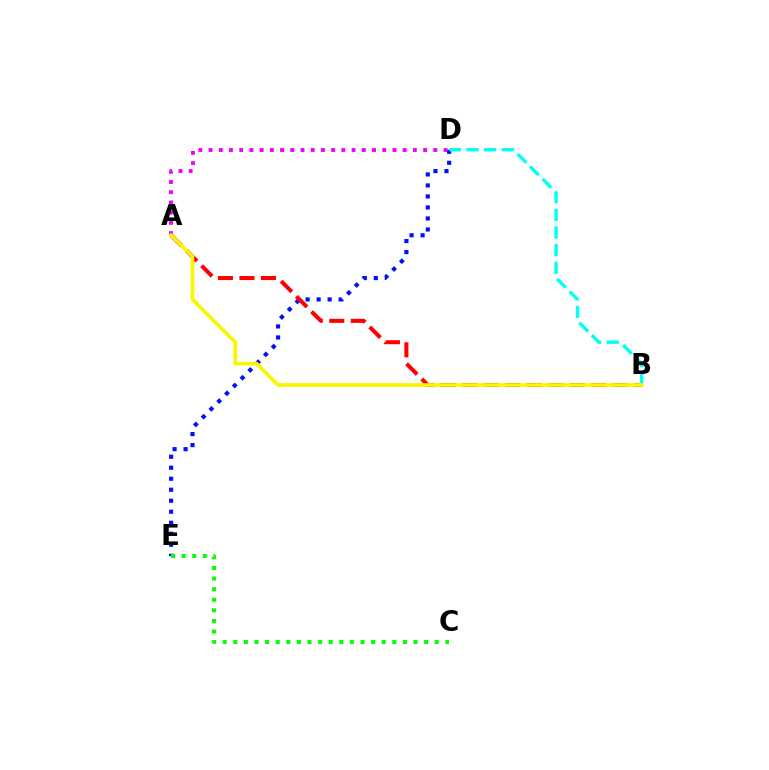{('D', 'E'): [{'color': '#0010ff', 'line_style': 'dotted', 'thickness': 2.99}], ('A', 'B'): [{'color': '#ff0000', 'line_style': 'dashed', 'thickness': 2.92}, {'color': '#fcf500', 'line_style': 'solid', 'thickness': 2.64}], ('A', 'D'): [{'color': '#ee00ff', 'line_style': 'dotted', 'thickness': 2.78}], ('C', 'E'): [{'color': '#08ff00', 'line_style': 'dotted', 'thickness': 2.88}], ('B', 'D'): [{'color': '#00fff6', 'line_style': 'dashed', 'thickness': 2.4}]}